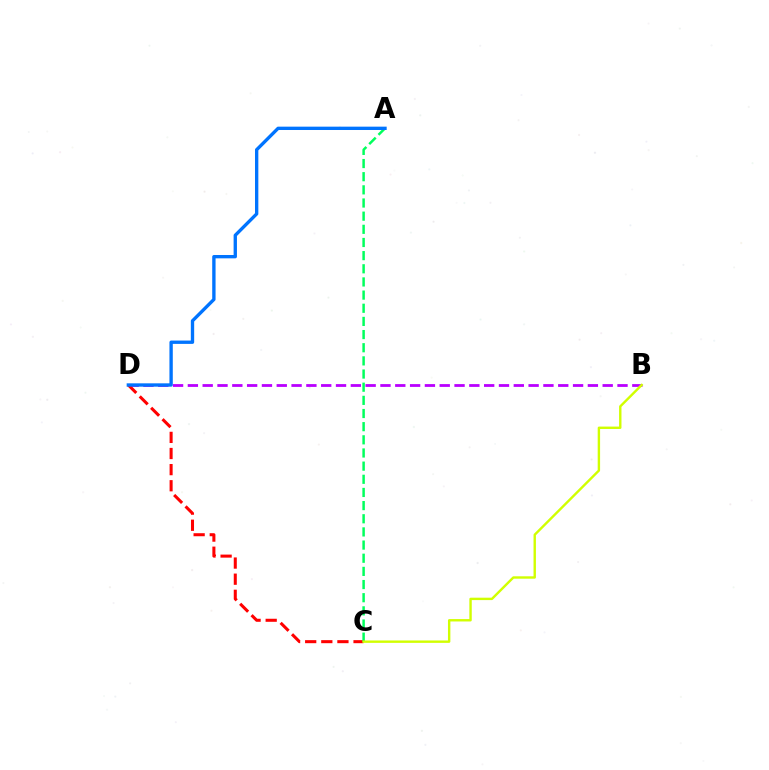{('B', 'D'): [{'color': '#b900ff', 'line_style': 'dashed', 'thickness': 2.01}], ('C', 'D'): [{'color': '#ff0000', 'line_style': 'dashed', 'thickness': 2.19}], ('A', 'C'): [{'color': '#00ff5c', 'line_style': 'dashed', 'thickness': 1.79}], ('A', 'D'): [{'color': '#0074ff', 'line_style': 'solid', 'thickness': 2.41}], ('B', 'C'): [{'color': '#d1ff00', 'line_style': 'solid', 'thickness': 1.73}]}